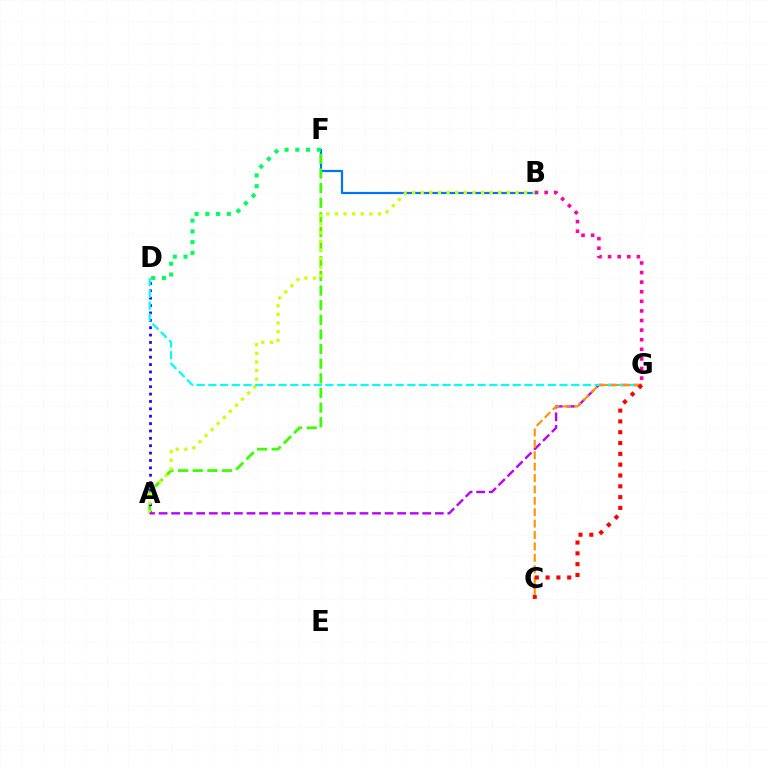{('B', 'G'): [{'color': '#ff00ac', 'line_style': 'dotted', 'thickness': 2.61}], ('B', 'F'): [{'color': '#0074ff', 'line_style': 'solid', 'thickness': 1.61}], ('A', 'F'): [{'color': '#3dff00', 'line_style': 'dashed', 'thickness': 1.99}], ('A', 'D'): [{'color': '#2500ff', 'line_style': 'dotted', 'thickness': 2.0}], ('A', 'B'): [{'color': '#d1ff00', 'line_style': 'dotted', 'thickness': 2.34}], ('A', 'G'): [{'color': '#b900ff', 'line_style': 'dashed', 'thickness': 1.71}], ('D', 'G'): [{'color': '#00fff6', 'line_style': 'dashed', 'thickness': 1.59}], ('C', 'G'): [{'color': '#ff9400', 'line_style': 'dashed', 'thickness': 1.55}, {'color': '#ff0000', 'line_style': 'dotted', 'thickness': 2.94}], ('D', 'F'): [{'color': '#00ff5c', 'line_style': 'dotted', 'thickness': 2.92}]}